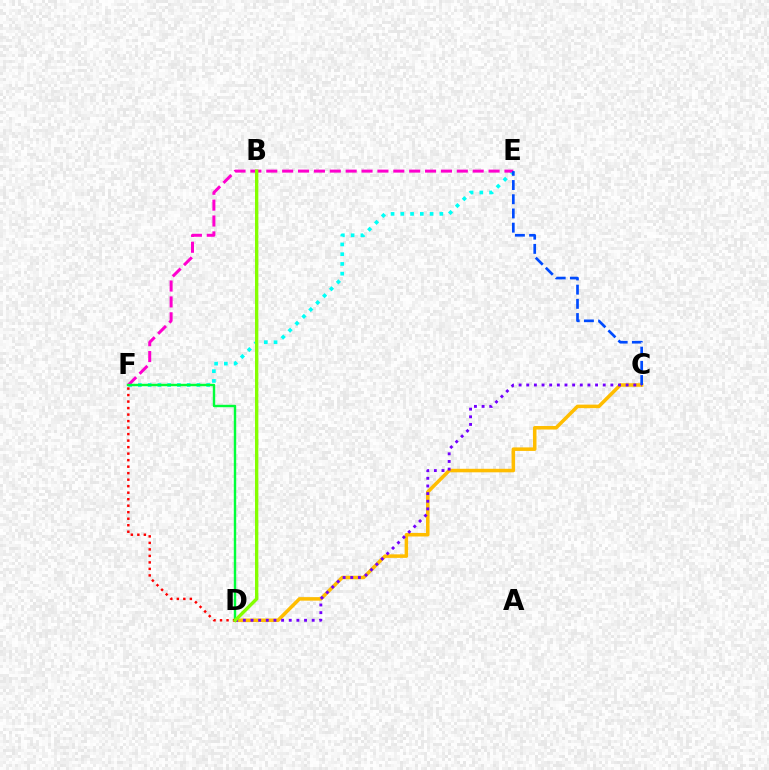{('E', 'F'): [{'color': '#00fff6', 'line_style': 'dotted', 'thickness': 2.65}, {'color': '#ff00cf', 'line_style': 'dashed', 'thickness': 2.16}], ('C', 'D'): [{'color': '#ffbd00', 'line_style': 'solid', 'thickness': 2.54}, {'color': '#7200ff', 'line_style': 'dotted', 'thickness': 2.08}], ('C', 'E'): [{'color': '#004bff', 'line_style': 'dashed', 'thickness': 1.93}], ('D', 'F'): [{'color': '#00ff39', 'line_style': 'solid', 'thickness': 1.74}, {'color': '#ff0000', 'line_style': 'dotted', 'thickness': 1.77}], ('B', 'D'): [{'color': '#84ff00', 'line_style': 'solid', 'thickness': 2.41}]}